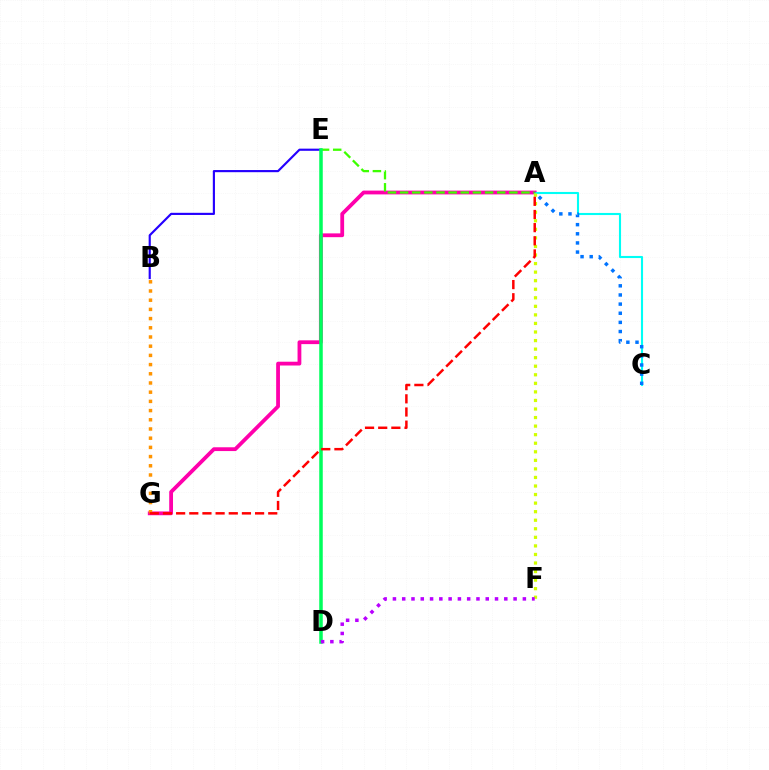{('B', 'E'): [{'color': '#2500ff', 'line_style': 'solid', 'thickness': 1.55}], ('A', 'G'): [{'color': '#ff00ac', 'line_style': 'solid', 'thickness': 2.73}, {'color': '#ff0000', 'line_style': 'dashed', 'thickness': 1.79}], ('A', 'C'): [{'color': '#00fff6', 'line_style': 'solid', 'thickness': 1.52}, {'color': '#0074ff', 'line_style': 'dotted', 'thickness': 2.48}], ('A', 'E'): [{'color': '#3dff00', 'line_style': 'dashed', 'thickness': 1.65}], ('B', 'G'): [{'color': '#ff9400', 'line_style': 'dotted', 'thickness': 2.5}], ('A', 'F'): [{'color': '#d1ff00', 'line_style': 'dotted', 'thickness': 2.32}], ('D', 'E'): [{'color': '#00ff5c', 'line_style': 'solid', 'thickness': 2.53}], ('D', 'F'): [{'color': '#b900ff', 'line_style': 'dotted', 'thickness': 2.52}]}